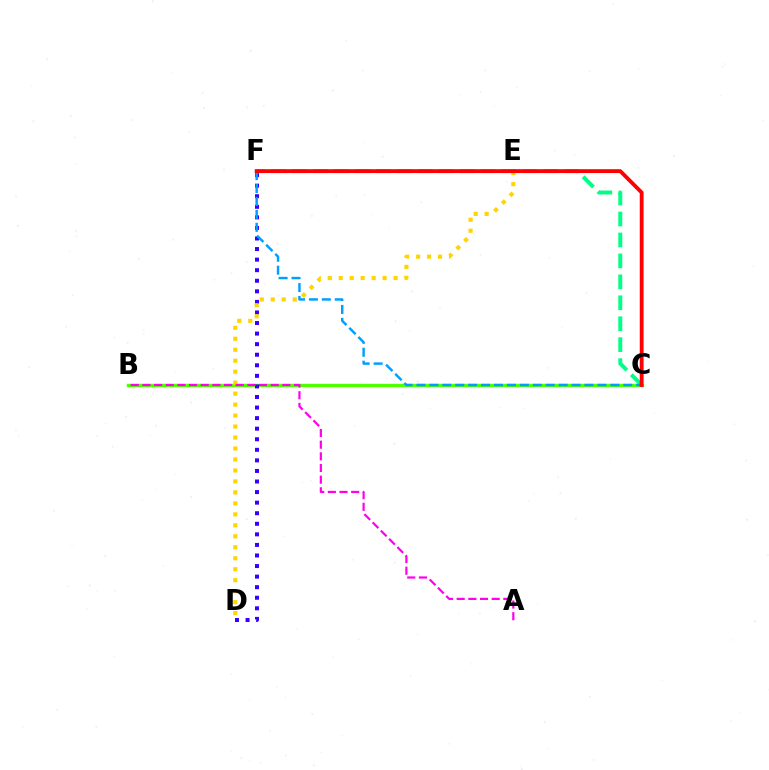{('B', 'C'): [{'color': '#4fff00', 'line_style': 'solid', 'thickness': 2.45}], ('D', 'F'): [{'color': '#3700ff', 'line_style': 'dotted', 'thickness': 2.87}], ('C', 'F'): [{'color': '#00ff86', 'line_style': 'dashed', 'thickness': 2.85}, {'color': '#009eff', 'line_style': 'dashed', 'thickness': 1.76}, {'color': '#ff0000', 'line_style': 'solid', 'thickness': 2.75}], ('D', 'E'): [{'color': '#ffd500', 'line_style': 'dotted', 'thickness': 2.98}], ('A', 'B'): [{'color': '#ff00ed', 'line_style': 'dashed', 'thickness': 1.58}]}